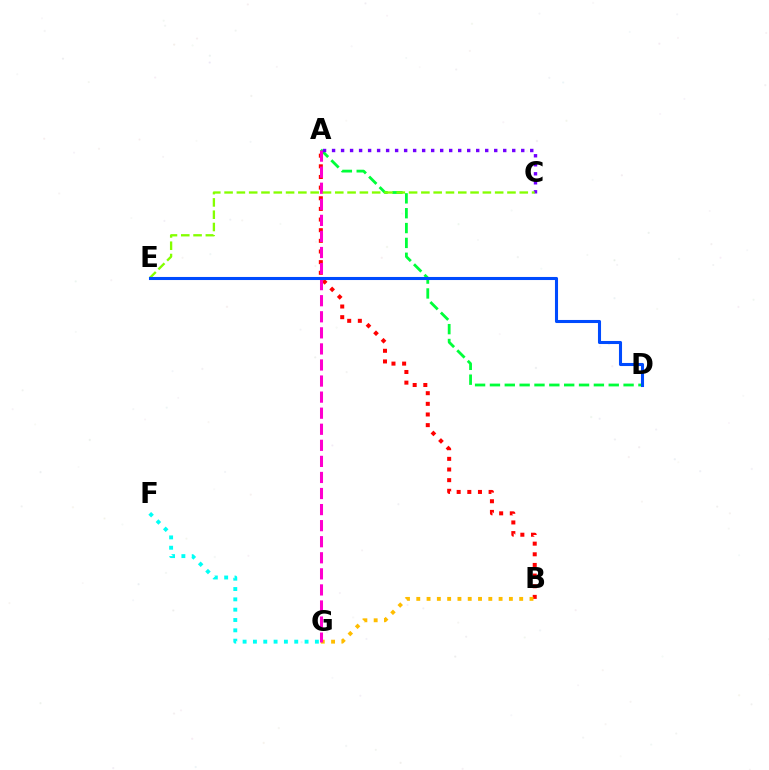{('A', 'D'): [{'color': '#00ff39', 'line_style': 'dashed', 'thickness': 2.02}], ('A', 'B'): [{'color': '#ff0000', 'line_style': 'dotted', 'thickness': 2.89}], ('B', 'G'): [{'color': '#ffbd00', 'line_style': 'dotted', 'thickness': 2.8}], ('A', 'G'): [{'color': '#ff00cf', 'line_style': 'dashed', 'thickness': 2.18}], ('A', 'C'): [{'color': '#7200ff', 'line_style': 'dotted', 'thickness': 2.45}], ('C', 'E'): [{'color': '#84ff00', 'line_style': 'dashed', 'thickness': 1.67}], ('D', 'E'): [{'color': '#004bff', 'line_style': 'solid', 'thickness': 2.21}], ('F', 'G'): [{'color': '#00fff6', 'line_style': 'dotted', 'thickness': 2.81}]}